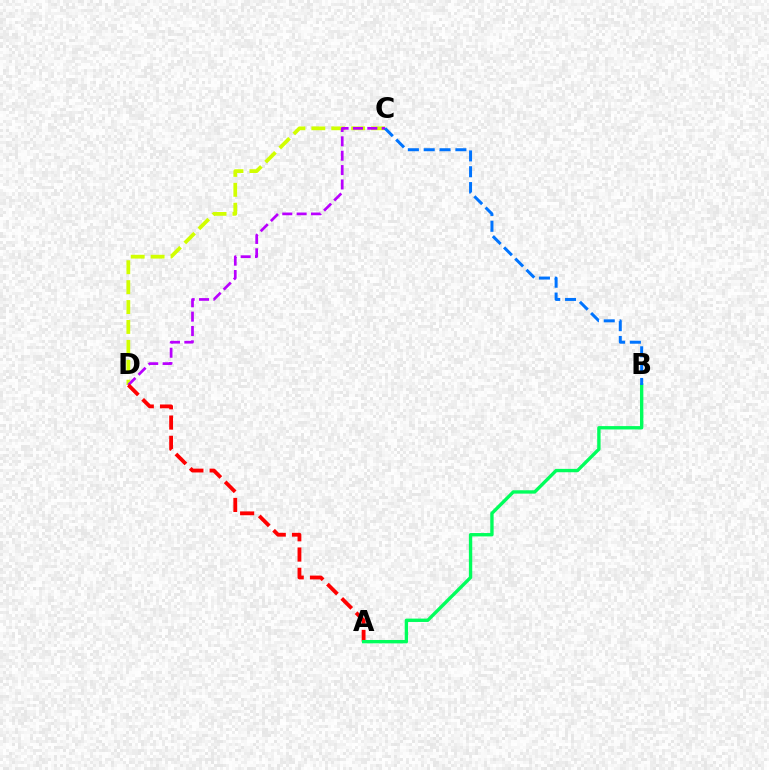{('C', 'D'): [{'color': '#d1ff00', 'line_style': 'dashed', 'thickness': 2.7}, {'color': '#b900ff', 'line_style': 'dashed', 'thickness': 1.95}], ('A', 'D'): [{'color': '#ff0000', 'line_style': 'dashed', 'thickness': 2.75}], ('A', 'B'): [{'color': '#00ff5c', 'line_style': 'solid', 'thickness': 2.42}], ('B', 'C'): [{'color': '#0074ff', 'line_style': 'dashed', 'thickness': 2.15}]}